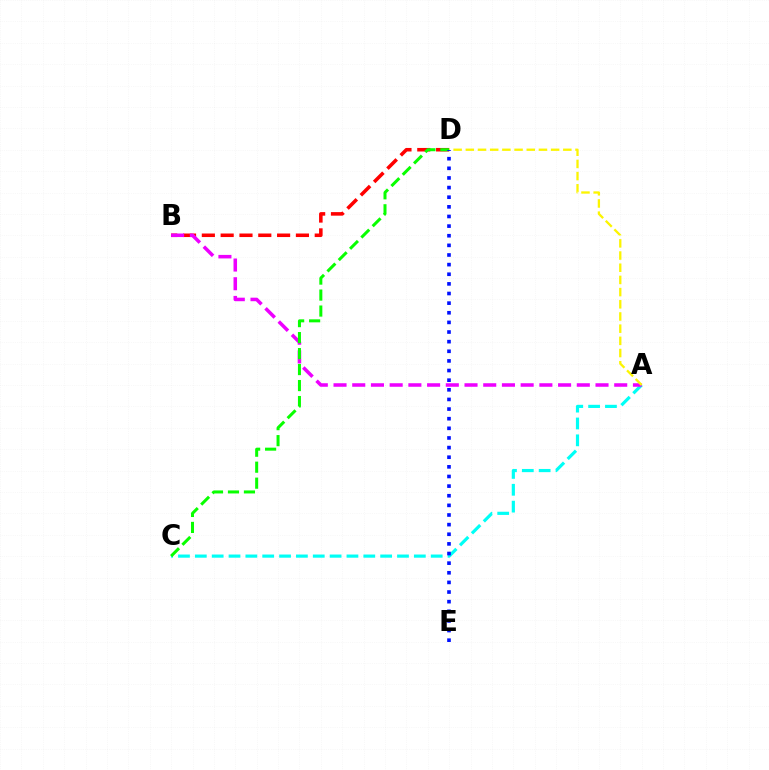{('B', 'D'): [{'color': '#ff0000', 'line_style': 'dashed', 'thickness': 2.56}], ('A', 'C'): [{'color': '#00fff6', 'line_style': 'dashed', 'thickness': 2.29}], ('A', 'B'): [{'color': '#ee00ff', 'line_style': 'dashed', 'thickness': 2.54}], ('C', 'D'): [{'color': '#08ff00', 'line_style': 'dashed', 'thickness': 2.17}], ('A', 'D'): [{'color': '#fcf500', 'line_style': 'dashed', 'thickness': 1.66}], ('D', 'E'): [{'color': '#0010ff', 'line_style': 'dotted', 'thickness': 2.62}]}